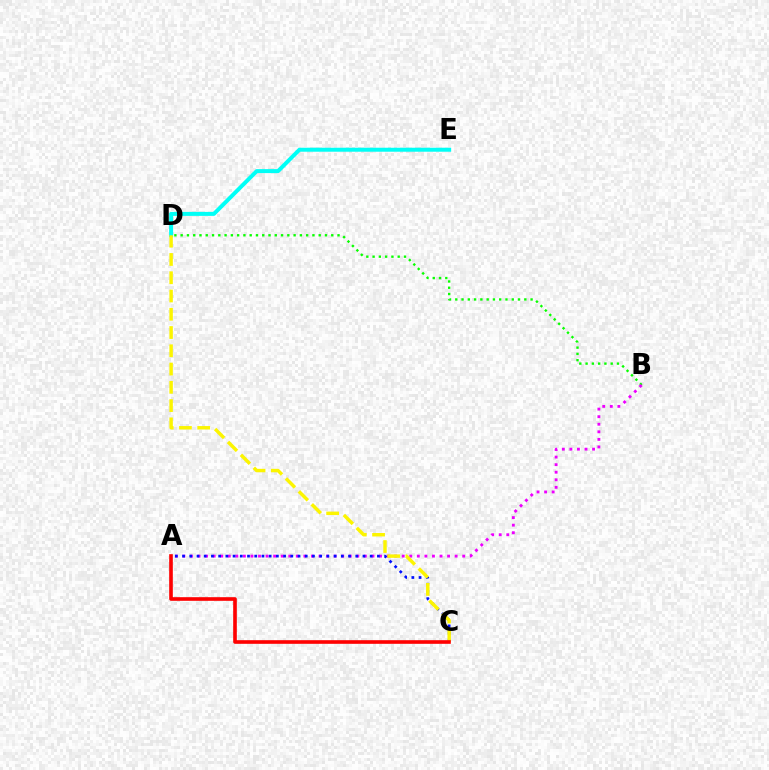{('B', 'D'): [{'color': '#08ff00', 'line_style': 'dotted', 'thickness': 1.7}], ('A', 'B'): [{'color': '#ee00ff', 'line_style': 'dotted', 'thickness': 2.05}], ('A', 'C'): [{'color': '#0010ff', 'line_style': 'dotted', 'thickness': 1.96}, {'color': '#ff0000', 'line_style': 'solid', 'thickness': 2.62}], ('D', 'E'): [{'color': '#00fff6', 'line_style': 'solid', 'thickness': 2.87}], ('C', 'D'): [{'color': '#fcf500', 'line_style': 'dashed', 'thickness': 2.48}]}